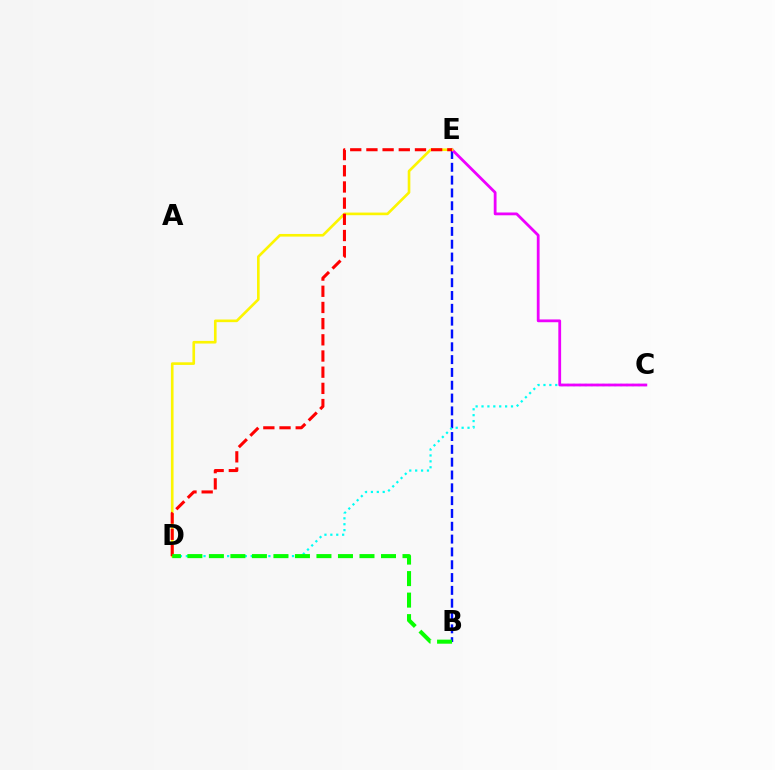{('B', 'E'): [{'color': '#0010ff', 'line_style': 'dashed', 'thickness': 1.74}], ('C', 'D'): [{'color': '#00fff6', 'line_style': 'dotted', 'thickness': 1.6}], ('C', 'E'): [{'color': '#ee00ff', 'line_style': 'solid', 'thickness': 2.01}], ('D', 'E'): [{'color': '#fcf500', 'line_style': 'solid', 'thickness': 1.9}, {'color': '#ff0000', 'line_style': 'dashed', 'thickness': 2.2}], ('B', 'D'): [{'color': '#08ff00', 'line_style': 'dashed', 'thickness': 2.92}]}